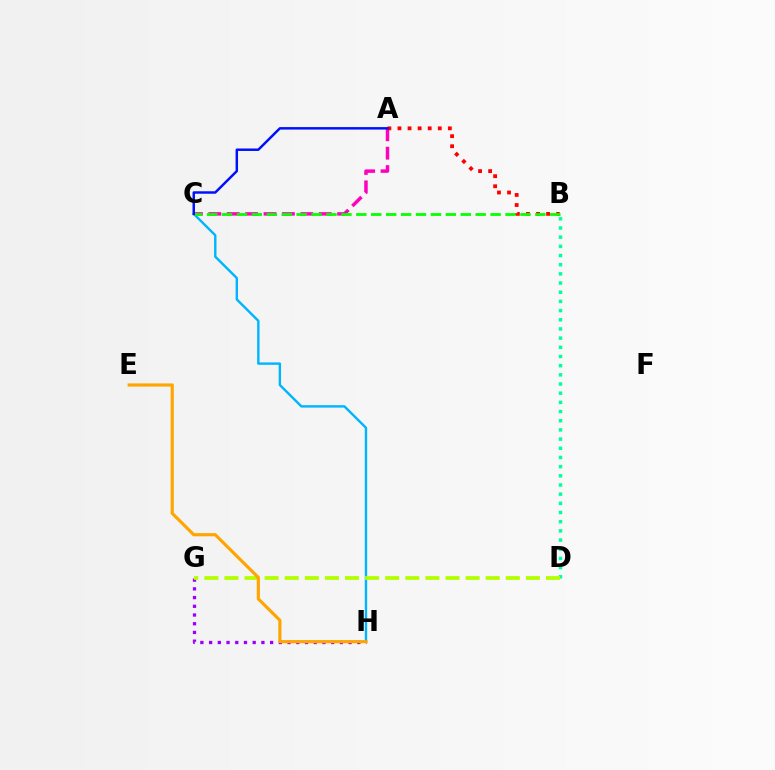{('C', 'H'): [{'color': '#00b5ff', 'line_style': 'solid', 'thickness': 1.73}], ('A', 'C'): [{'color': '#ff00bd', 'line_style': 'dashed', 'thickness': 2.5}, {'color': '#0010ff', 'line_style': 'solid', 'thickness': 1.78}], ('A', 'B'): [{'color': '#ff0000', 'line_style': 'dotted', 'thickness': 2.74}], ('B', 'D'): [{'color': '#00ff9d', 'line_style': 'dotted', 'thickness': 2.49}], ('B', 'C'): [{'color': '#08ff00', 'line_style': 'dashed', 'thickness': 2.03}], ('G', 'H'): [{'color': '#9b00ff', 'line_style': 'dotted', 'thickness': 2.37}], ('D', 'G'): [{'color': '#b3ff00', 'line_style': 'dashed', 'thickness': 2.73}], ('E', 'H'): [{'color': '#ffa500', 'line_style': 'solid', 'thickness': 2.27}]}